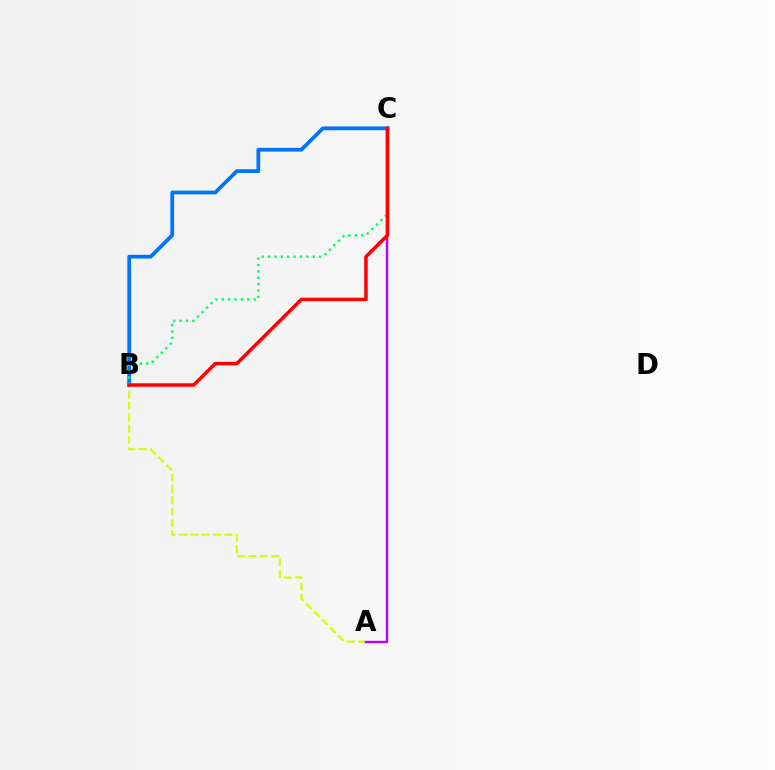{('A', 'B'): [{'color': '#d1ff00', 'line_style': 'dashed', 'thickness': 1.54}], ('A', 'C'): [{'color': '#b900ff', 'line_style': 'solid', 'thickness': 1.7}], ('B', 'C'): [{'color': '#0074ff', 'line_style': 'solid', 'thickness': 2.71}, {'color': '#00ff5c', 'line_style': 'dotted', 'thickness': 1.73}, {'color': '#ff0000', 'line_style': 'solid', 'thickness': 2.52}]}